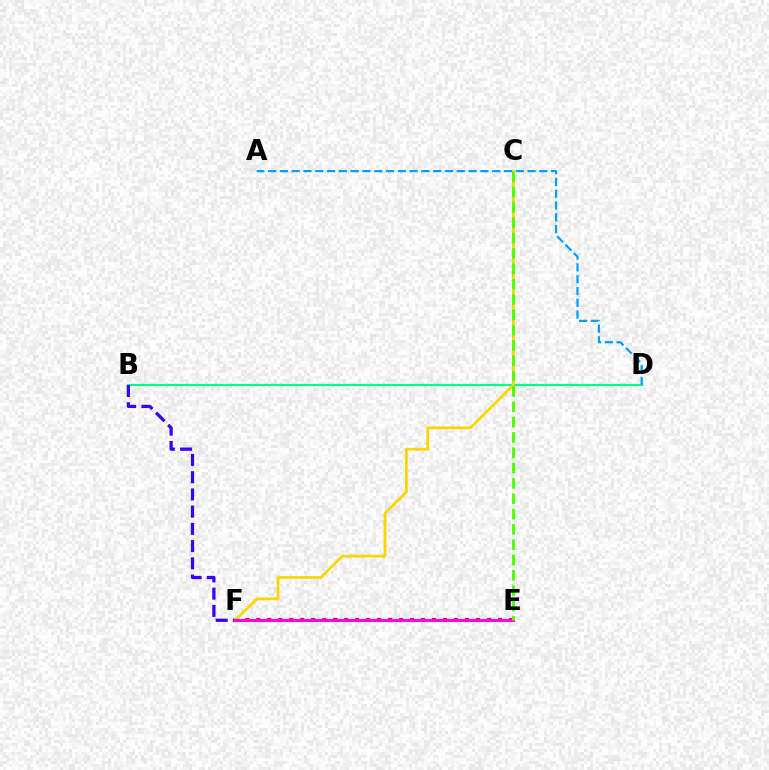{('E', 'F'): [{'color': '#ff0000', 'line_style': 'dotted', 'thickness': 2.98}, {'color': '#ff00ed', 'line_style': 'solid', 'thickness': 2.14}], ('B', 'D'): [{'color': '#00ff86', 'line_style': 'solid', 'thickness': 1.57}], ('B', 'F'): [{'color': '#3700ff', 'line_style': 'dashed', 'thickness': 2.34}], ('A', 'D'): [{'color': '#009eff', 'line_style': 'dashed', 'thickness': 1.6}], ('C', 'F'): [{'color': '#ffd500', 'line_style': 'solid', 'thickness': 1.97}], ('C', 'E'): [{'color': '#4fff00', 'line_style': 'dashed', 'thickness': 2.08}]}